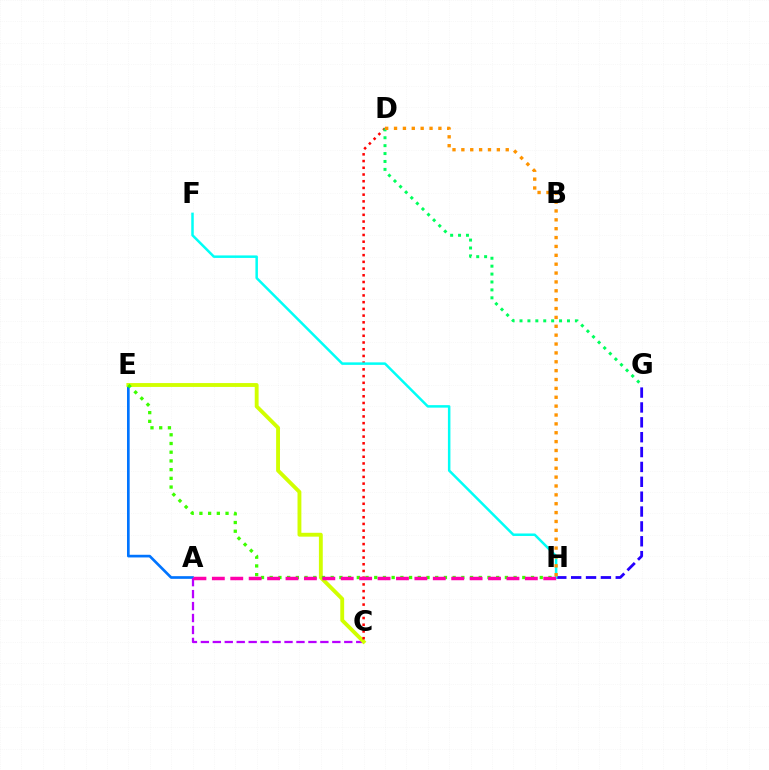{('G', 'H'): [{'color': '#2500ff', 'line_style': 'dashed', 'thickness': 2.02}], ('A', 'E'): [{'color': '#0074ff', 'line_style': 'solid', 'thickness': 1.92}], ('A', 'C'): [{'color': '#b900ff', 'line_style': 'dashed', 'thickness': 1.62}], ('C', 'E'): [{'color': '#d1ff00', 'line_style': 'solid', 'thickness': 2.78}], ('C', 'D'): [{'color': '#ff0000', 'line_style': 'dotted', 'thickness': 1.83}], ('E', 'H'): [{'color': '#3dff00', 'line_style': 'dotted', 'thickness': 2.37}], ('D', 'G'): [{'color': '#00ff5c', 'line_style': 'dotted', 'thickness': 2.15}], ('F', 'H'): [{'color': '#00fff6', 'line_style': 'solid', 'thickness': 1.8}], ('A', 'H'): [{'color': '#ff00ac', 'line_style': 'dashed', 'thickness': 2.5}], ('D', 'H'): [{'color': '#ff9400', 'line_style': 'dotted', 'thickness': 2.41}]}